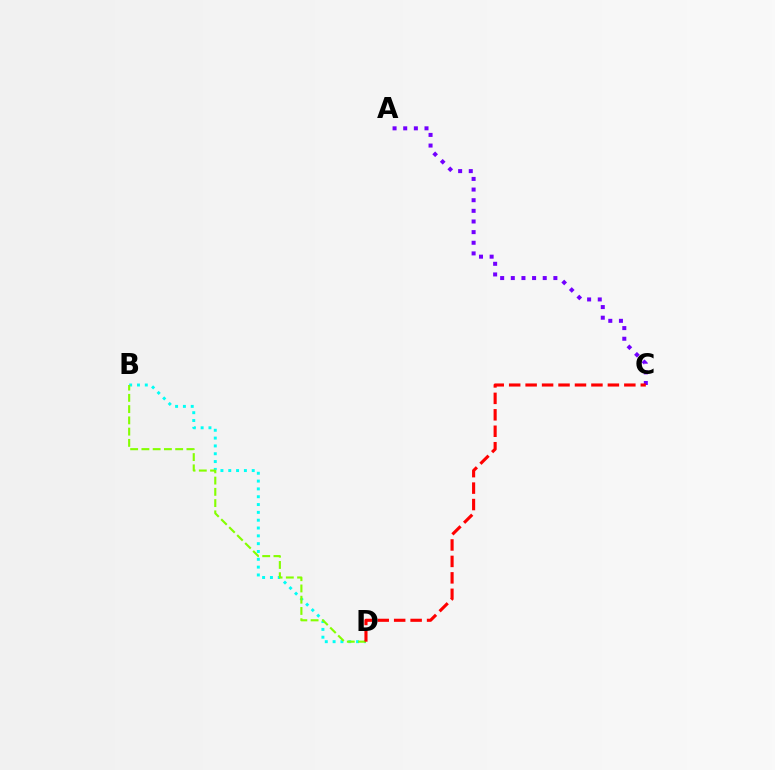{('B', 'D'): [{'color': '#00fff6', 'line_style': 'dotted', 'thickness': 2.13}, {'color': '#84ff00', 'line_style': 'dashed', 'thickness': 1.53}], ('A', 'C'): [{'color': '#7200ff', 'line_style': 'dotted', 'thickness': 2.89}], ('C', 'D'): [{'color': '#ff0000', 'line_style': 'dashed', 'thickness': 2.23}]}